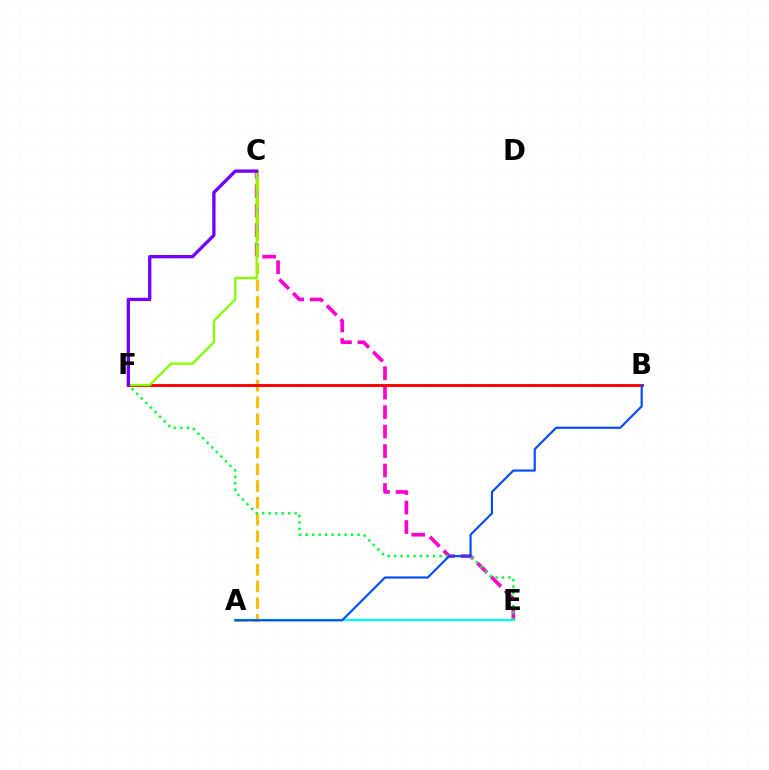{('C', 'E'): [{'color': '#ff00cf', 'line_style': 'dashed', 'thickness': 2.65}], ('A', 'C'): [{'color': '#ffbd00', 'line_style': 'dashed', 'thickness': 2.27}], ('B', 'F'): [{'color': '#ff0000', 'line_style': 'solid', 'thickness': 2.09}], ('E', 'F'): [{'color': '#00ff39', 'line_style': 'dotted', 'thickness': 1.76}], ('C', 'F'): [{'color': '#84ff00', 'line_style': 'solid', 'thickness': 1.69}, {'color': '#7200ff', 'line_style': 'solid', 'thickness': 2.38}], ('A', 'E'): [{'color': '#00fff6', 'line_style': 'solid', 'thickness': 1.62}], ('A', 'B'): [{'color': '#004bff', 'line_style': 'solid', 'thickness': 1.54}]}